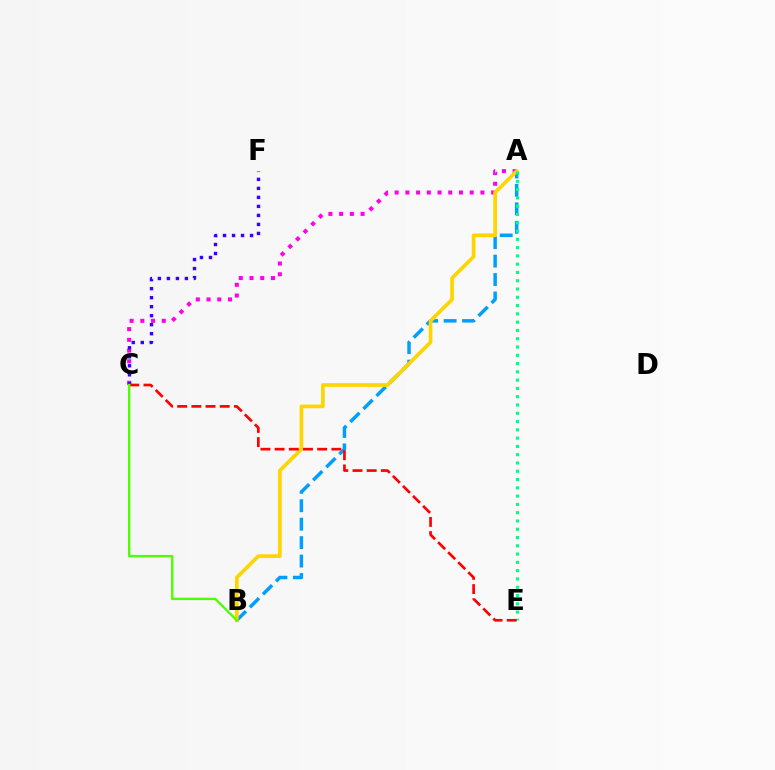{('A', 'C'): [{'color': '#ff00ed', 'line_style': 'dotted', 'thickness': 2.91}], ('A', 'B'): [{'color': '#009eff', 'line_style': 'dashed', 'thickness': 2.51}, {'color': '#ffd500', 'line_style': 'solid', 'thickness': 2.65}], ('C', 'F'): [{'color': '#3700ff', 'line_style': 'dotted', 'thickness': 2.45}], ('A', 'E'): [{'color': '#00ff86', 'line_style': 'dotted', 'thickness': 2.25}], ('C', 'E'): [{'color': '#ff0000', 'line_style': 'dashed', 'thickness': 1.93}], ('B', 'C'): [{'color': '#4fff00', 'line_style': 'solid', 'thickness': 1.72}]}